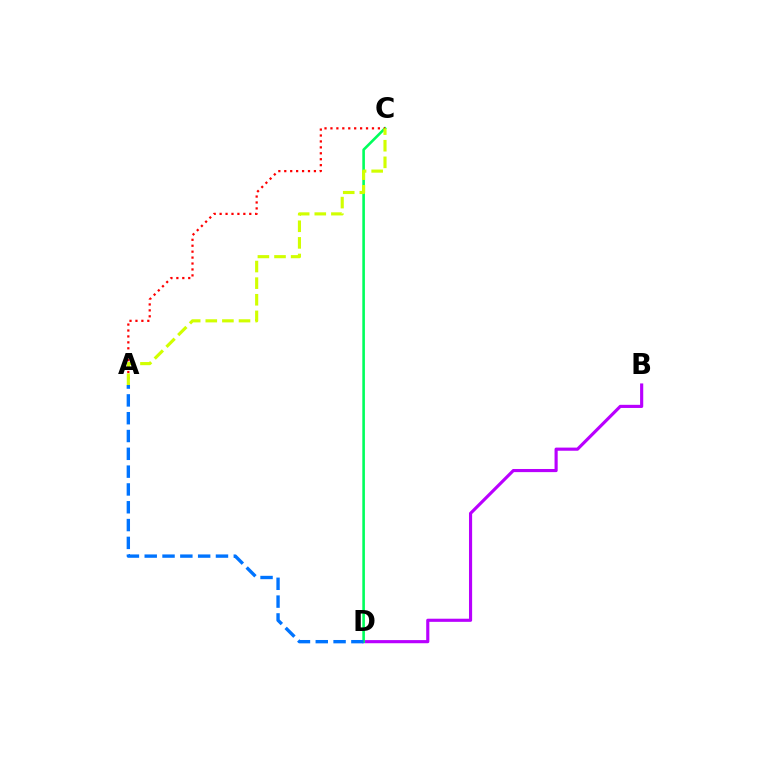{('B', 'D'): [{'color': '#b900ff', 'line_style': 'solid', 'thickness': 2.26}], ('C', 'D'): [{'color': '#00ff5c', 'line_style': 'solid', 'thickness': 1.88}], ('A', 'C'): [{'color': '#ff0000', 'line_style': 'dotted', 'thickness': 1.61}, {'color': '#d1ff00', 'line_style': 'dashed', 'thickness': 2.26}], ('A', 'D'): [{'color': '#0074ff', 'line_style': 'dashed', 'thickness': 2.42}]}